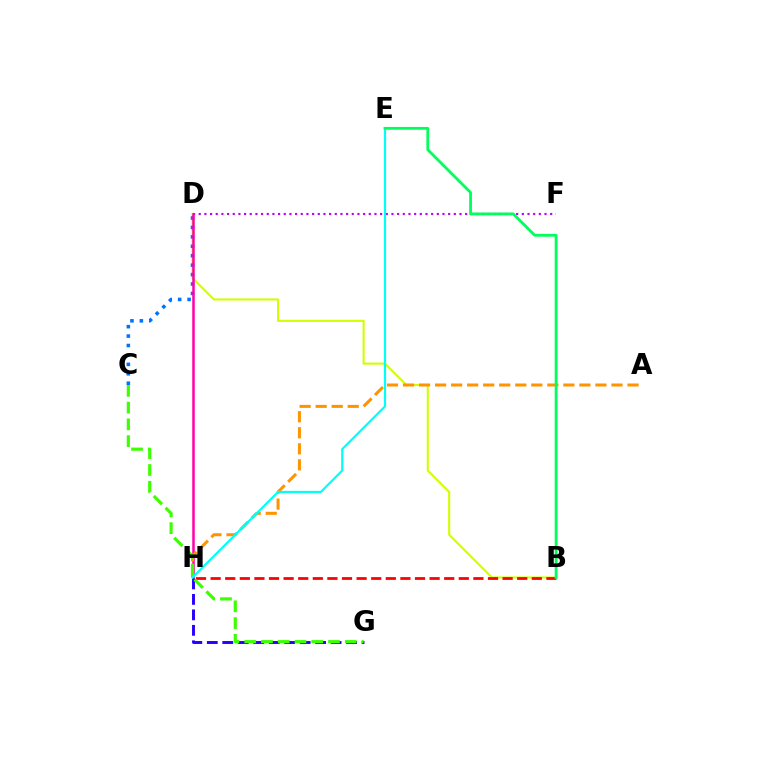{('B', 'D'): [{'color': '#d1ff00', 'line_style': 'solid', 'thickness': 1.52}], ('B', 'H'): [{'color': '#ff0000', 'line_style': 'dashed', 'thickness': 1.98}], ('C', 'D'): [{'color': '#0074ff', 'line_style': 'dotted', 'thickness': 2.56}], ('D', 'F'): [{'color': '#b900ff', 'line_style': 'dotted', 'thickness': 1.54}], ('D', 'H'): [{'color': '#ff00ac', 'line_style': 'solid', 'thickness': 1.8}], ('A', 'H'): [{'color': '#ff9400', 'line_style': 'dashed', 'thickness': 2.18}], ('G', 'H'): [{'color': '#2500ff', 'line_style': 'dashed', 'thickness': 2.1}], ('C', 'G'): [{'color': '#3dff00', 'line_style': 'dashed', 'thickness': 2.28}], ('E', 'H'): [{'color': '#00fff6', 'line_style': 'solid', 'thickness': 1.57}], ('B', 'E'): [{'color': '#00ff5c', 'line_style': 'solid', 'thickness': 2.02}]}